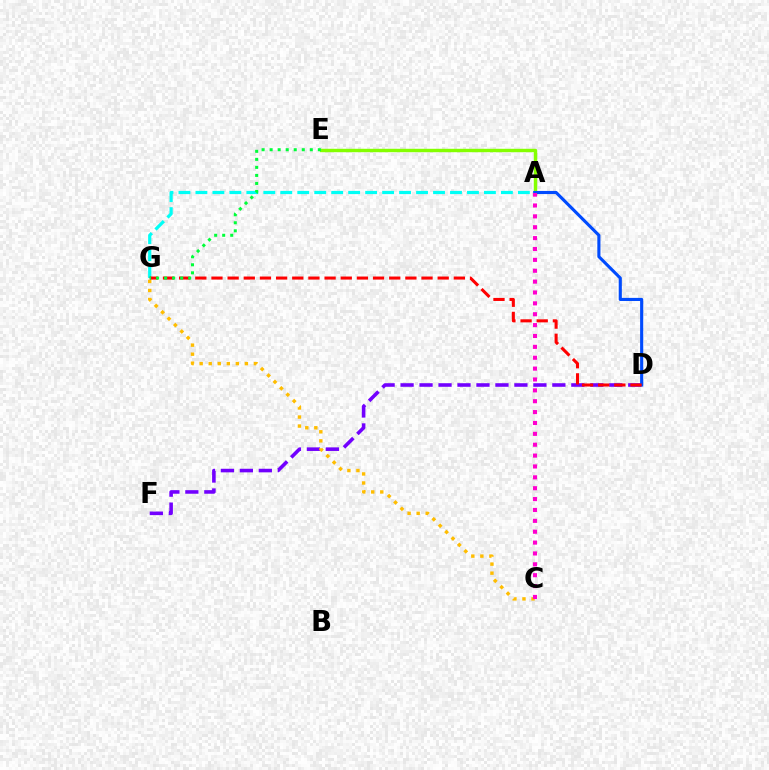{('D', 'F'): [{'color': '#7200ff', 'line_style': 'dashed', 'thickness': 2.58}], ('A', 'E'): [{'color': '#84ff00', 'line_style': 'solid', 'thickness': 2.47}], ('A', 'D'): [{'color': '#004bff', 'line_style': 'solid', 'thickness': 2.24}], ('C', 'G'): [{'color': '#ffbd00', 'line_style': 'dotted', 'thickness': 2.46}], ('A', 'G'): [{'color': '#00fff6', 'line_style': 'dashed', 'thickness': 2.31}], ('D', 'G'): [{'color': '#ff0000', 'line_style': 'dashed', 'thickness': 2.2}], ('E', 'G'): [{'color': '#00ff39', 'line_style': 'dotted', 'thickness': 2.18}], ('A', 'C'): [{'color': '#ff00cf', 'line_style': 'dotted', 'thickness': 2.95}]}